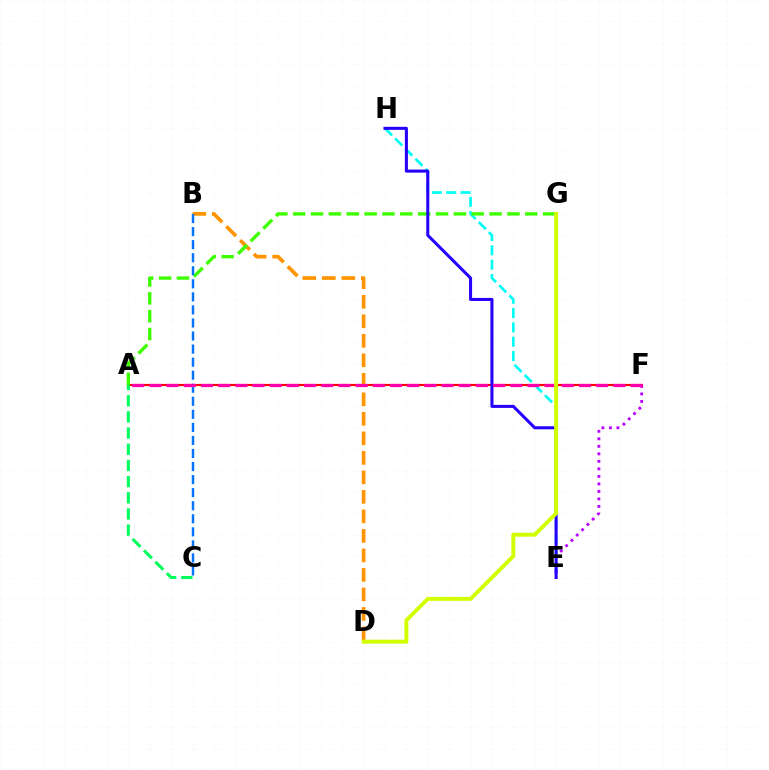{('A', 'F'): [{'color': '#ff0000', 'line_style': 'solid', 'thickness': 1.54}, {'color': '#ff00ac', 'line_style': 'dashed', 'thickness': 2.33}], ('E', 'H'): [{'color': '#00fff6', 'line_style': 'dashed', 'thickness': 1.95}, {'color': '#2500ff', 'line_style': 'solid', 'thickness': 2.2}], ('B', 'D'): [{'color': '#ff9400', 'line_style': 'dashed', 'thickness': 2.65}], ('A', 'C'): [{'color': '#00ff5c', 'line_style': 'dashed', 'thickness': 2.2}], ('E', 'F'): [{'color': '#b900ff', 'line_style': 'dotted', 'thickness': 2.04}], ('A', 'G'): [{'color': '#3dff00', 'line_style': 'dashed', 'thickness': 2.43}], ('B', 'C'): [{'color': '#0074ff', 'line_style': 'dashed', 'thickness': 1.77}], ('D', 'G'): [{'color': '#d1ff00', 'line_style': 'solid', 'thickness': 2.85}]}